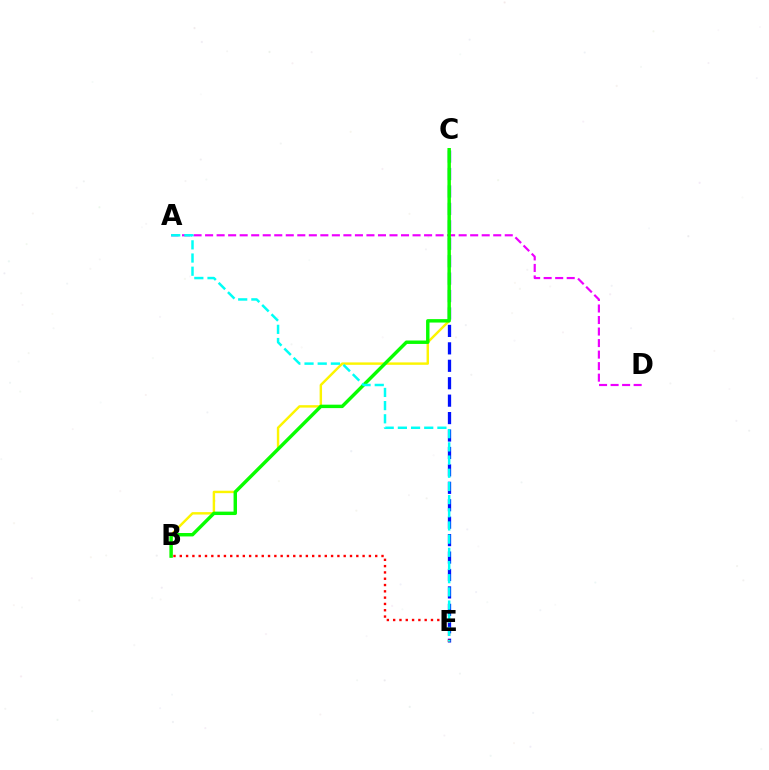{('C', 'E'): [{'color': '#0010ff', 'line_style': 'dashed', 'thickness': 2.37}], ('A', 'D'): [{'color': '#ee00ff', 'line_style': 'dashed', 'thickness': 1.57}], ('B', 'C'): [{'color': '#fcf500', 'line_style': 'solid', 'thickness': 1.75}, {'color': '#08ff00', 'line_style': 'solid', 'thickness': 2.47}], ('B', 'E'): [{'color': '#ff0000', 'line_style': 'dotted', 'thickness': 1.71}], ('A', 'E'): [{'color': '#00fff6', 'line_style': 'dashed', 'thickness': 1.79}]}